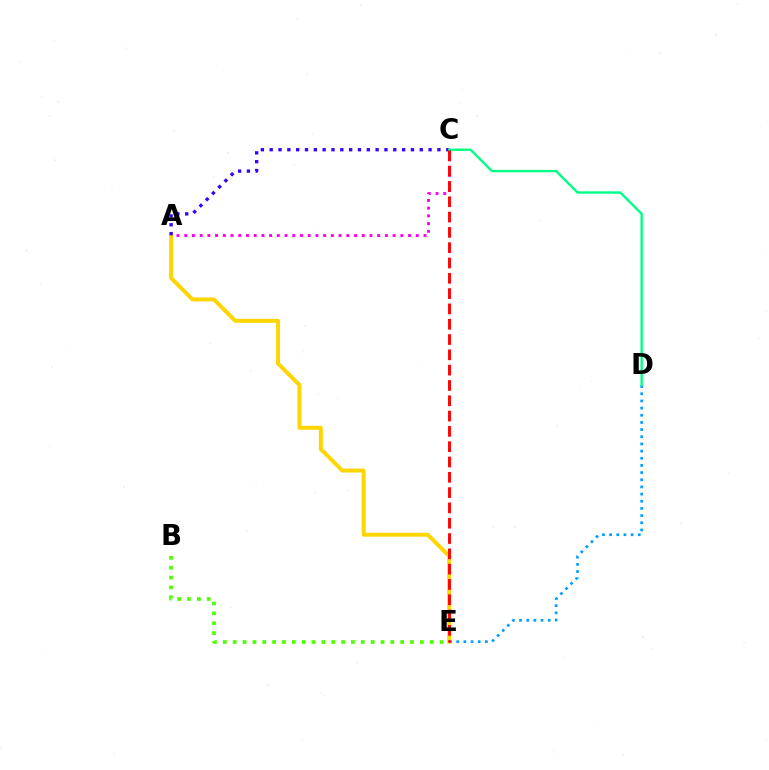{('A', 'E'): [{'color': '#ffd500', 'line_style': 'solid', 'thickness': 2.84}], ('A', 'C'): [{'color': '#3700ff', 'line_style': 'dotted', 'thickness': 2.4}, {'color': '#ff00ed', 'line_style': 'dotted', 'thickness': 2.1}], ('D', 'E'): [{'color': '#009eff', 'line_style': 'dotted', 'thickness': 1.95}], ('C', 'D'): [{'color': '#00ff86', 'line_style': 'solid', 'thickness': 1.73}], ('B', 'E'): [{'color': '#4fff00', 'line_style': 'dotted', 'thickness': 2.68}], ('C', 'E'): [{'color': '#ff0000', 'line_style': 'dashed', 'thickness': 2.08}]}